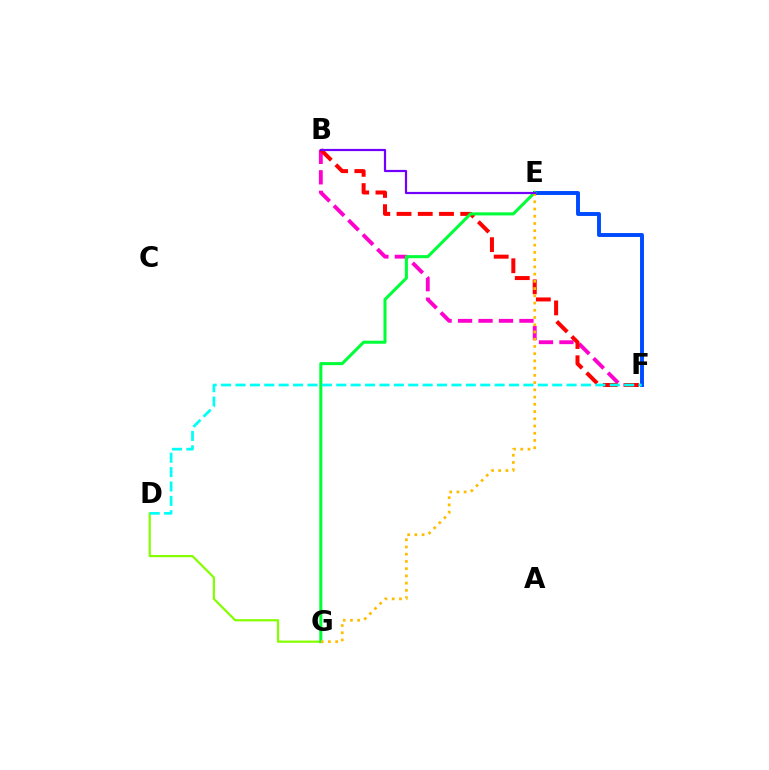{('B', 'F'): [{'color': '#ff00cf', 'line_style': 'dashed', 'thickness': 2.78}, {'color': '#ff0000', 'line_style': 'dashed', 'thickness': 2.88}], ('E', 'F'): [{'color': '#004bff', 'line_style': 'solid', 'thickness': 2.83}], ('D', 'G'): [{'color': '#84ff00', 'line_style': 'solid', 'thickness': 1.59}], ('E', 'G'): [{'color': '#00ff39', 'line_style': 'solid', 'thickness': 2.2}, {'color': '#ffbd00', 'line_style': 'dotted', 'thickness': 1.97}], ('D', 'F'): [{'color': '#00fff6', 'line_style': 'dashed', 'thickness': 1.96}], ('B', 'E'): [{'color': '#7200ff', 'line_style': 'solid', 'thickness': 1.59}]}